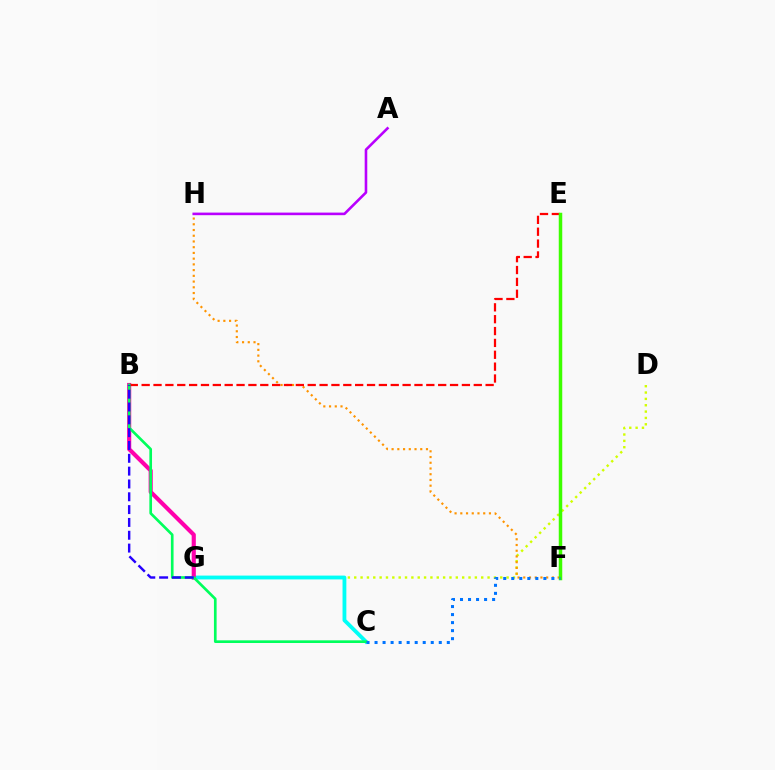{('D', 'G'): [{'color': '#d1ff00', 'line_style': 'dotted', 'thickness': 1.73}], ('C', 'G'): [{'color': '#00fff6', 'line_style': 'solid', 'thickness': 2.75}], ('A', 'H'): [{'color': '#b900ff', 'line_style': 'solid', 'thickness': 1.87}], ('F', 'H'): [{'color': '#ff9400', 'line_style': 'dotted', 'thickness': 1.56}], ('B', 'G'): [{'color': '#ff00ac', 'line_style': 'solid', 'thickness': 2.98}, {'color': '#2500ff', 'line_style': 'dashed', 'thickness': 1.74}], ('B', 'E'): [{'color': '#ff0000', 'line_style': 'dashed', 'thickness': 1.61}], ('E', 'F'): [{'color': '#3dff00', 'line_style': 'solid', 'thickness': 2.52}], ('B', 'C'): [{'color': '#00ff5c', 'line_style': 'solid', 'thickness': 1.92}], ('C', 'F'): [{'color': '#0074ff', 'line_style': 'dotted', 'thickness': 2.18}]}